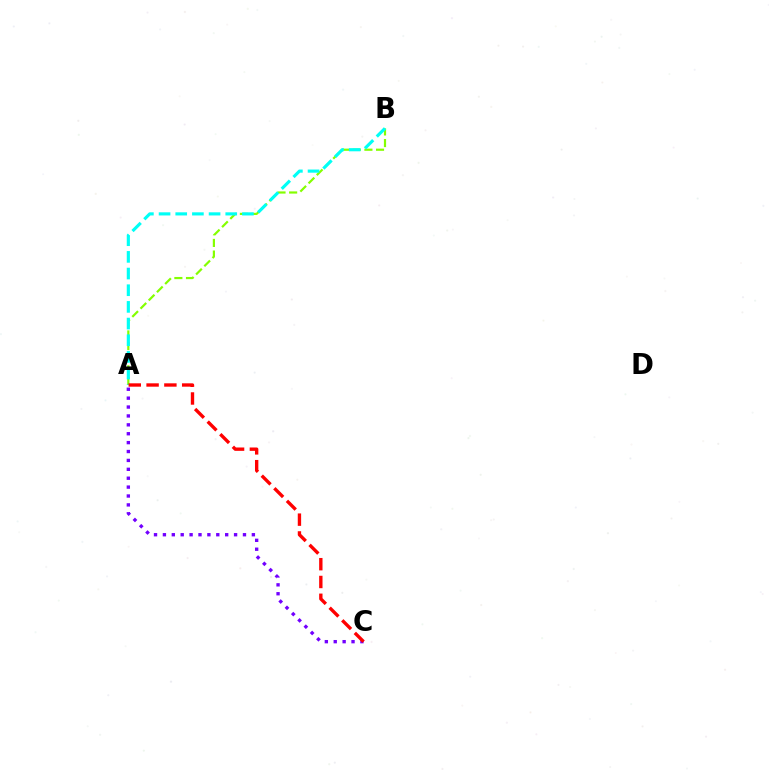{('A', 'B'): [{'color': '#84ff00', 'line_style': 'dashed', 'thickness': 1.58}, {'color': '#00fff6', 'line_style': 'dashed', 'thickness': 2.26}], ('A', 'C'): [{'color': '#7200ff', 'line_style': 'dotted', 'thickness': 2.42}, {'color': '#ff0000', 'line_style': 'dashed', 'thickness': 2.42}]}